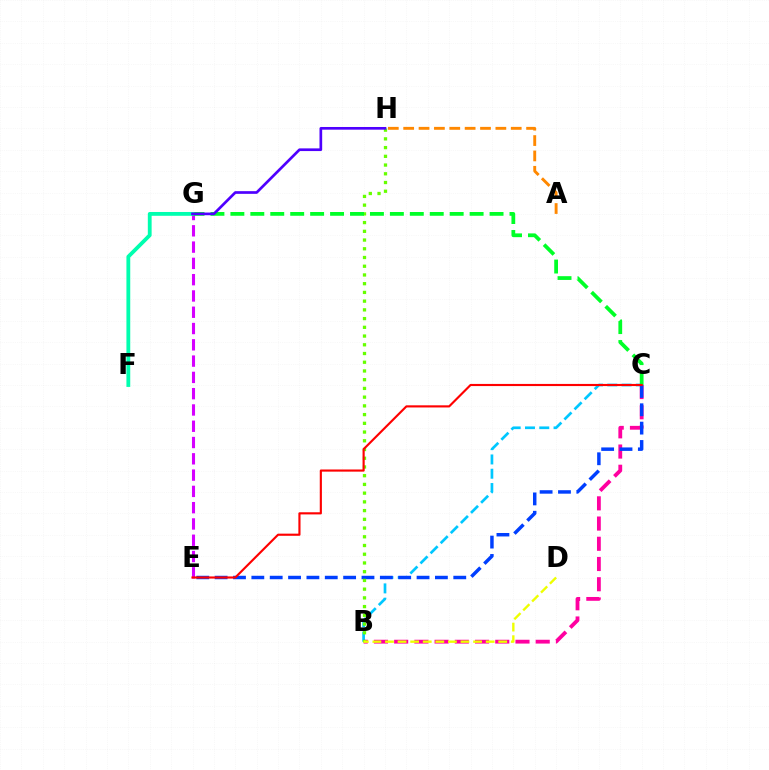{('B', 'C'): [{'color': '#00c7ff', 'line_style': 'dashed', 'thickness': 1.94}, {'color': '#ff00a0', 'line_style': 'dashed', 'thickness': 2.75}], ('A', 'H'): [{'color': '#ff8800', 'line_style': 'dashed', 'thickness': 2.09}], ('C', 'E'): [{'color': '#003fff', 'line_style': 'dashed', 'thickness': 2.49}, {'color': '#ff0000', 'line_style': 'solid', 'thickness': 1.54}], ('B', 'H'): [{'color': '#66ff00', 'line_style': 'dotted', 'thickness': 2.37}], ('E', 'G'): [{'color': '#d600ff', 'line_style': 'dashed', 'thickness': 2.21}], ('C', 'G'): [{'color': '#00ff27', 'line_style': 'dashed', 'thickness': 2.71}], ('F', 'G'): [{'color': '#00ffaf', 'line_style': 'solid', 'thickness': 2.75}], ('B', 'D'): [{'color': '#eeff00', 'line_style': 'dashed', 'thickness': 1.71}], ('G', 'H'): [{'color': '#4f00ff', 'line_style': 'solid', 'thickness': 1.93}]}